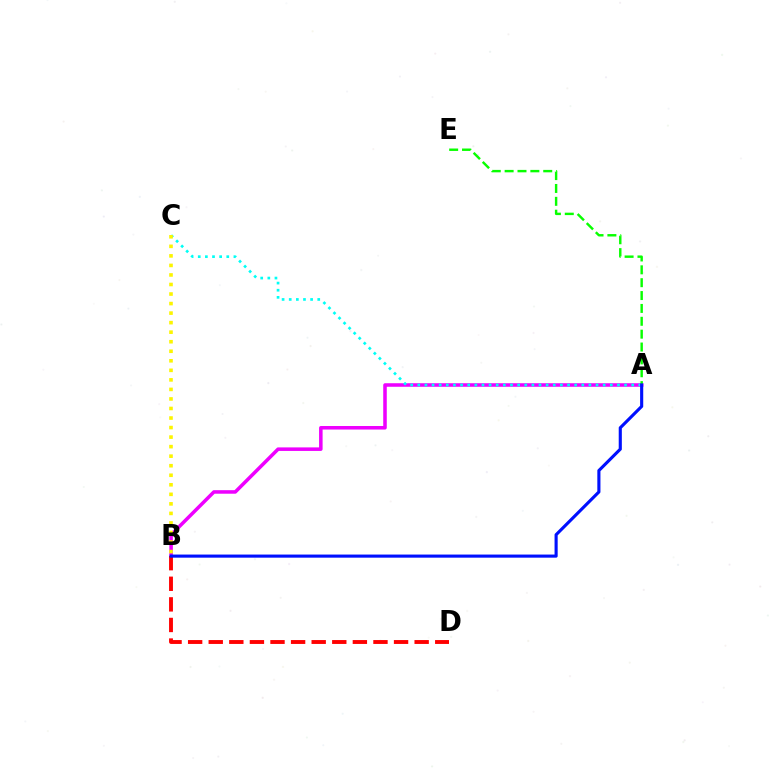{('A', 'B'): [{'color': '#ee00ff', 'line_style': 'solid', 'thickness': 2.55}, {'color': '#0010ff', 'line_style': 'solid', 'thickness': 2.24}], ('B', 'D'): [{'color': '#ff0000', 'line_style': 'dashed', 'thickness': 2.8}], ('A', 'C'): [{'color': '#00fff6', 'line_style': 'dotted', 'thickness': 1.94}], ('B', 'C'): [{'color': '#fcf500', 'line_style': 'dotted', 'thickness': 2.59}], ('A', 'E'): [{'color': '#08ff00', 'line_style': 'dashed', 'thickness': 1.75}]}